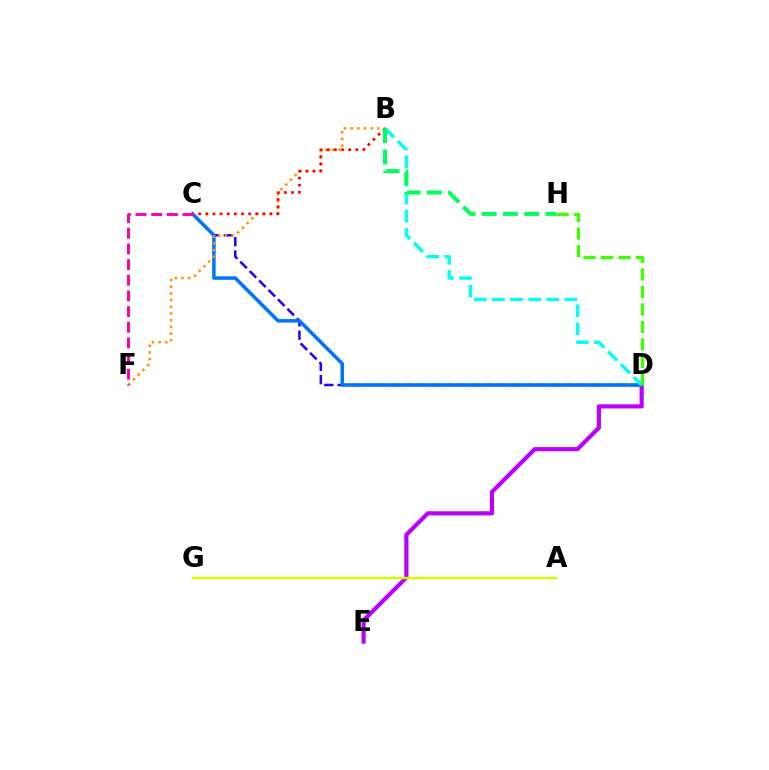{('D', 'E'): [{'color': '#b900ff', 'line_style': 'solid', 'thickness': 2.98}], ('C', 'D'): [{'color': '#2500ff', 'line_style': 'dashed', 'thickness': 1.81}, {'color': '#0074ff', 'line_style': 'solid', 'thickness': 2.54}], ('B', 'F'): [{'color': '#ff9400', 'line_style': 'dotted', 'thickness': 1.82}], ('B', 'C'): [{'color': '#ff0000', 'line_style': 'dotted', 'thickness': 1.94}], ('B', 'D'): [{'color': '#00fff6', 'line_style': 'dashed', 'thickness': 2.46}], ('C', 'F'): [{'color': '#ff00ac', 'line_style': 'dashed', 'thickness': 2.13}], ('A', 'G'): [{'color': '#d1ff00', 'line_style': 'solid', 'thickness': 1.75}], ('D', 'H'): [{'color': '#3dff00', 'line_style': 'dashed', 'thickness': 2.38}], ('B', 'H'): [{'color': '#00ff5c', 'line_style': 'dashed', 'thickness': 2.88}]}